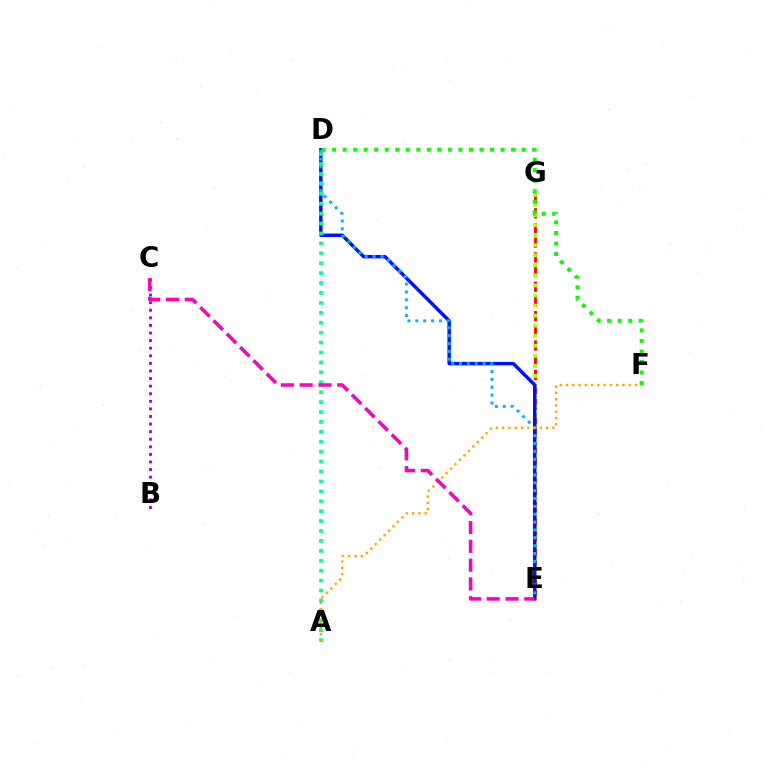{('E', 'G'): [{'color': '#ff0000', 'line_style': 'dashed', 'thickness': 2.0}, {'color': '#b3ff00', 'line_style': 'dotted', 'thickness': 2.73}], ('B', 'C'): [{'color': '#9b00ff', 'line_style': 'dotted', 'thickness': 2.06}], ('D', 'E'): [{'color': '#0010ff', 'line_style': 'solid', 'thickness': 2.47}, {'color': '#00b5ff', 'line_style': 'dotted', 'thickness': 2.14}], ('A', 'D'): [{'color': '#00ff9d', 'line_style': 'dotted', 'thickness': 2.69}], ('A', 'F'): [{'color': '#ffa500', 'line_style': 'dotted', 'thickness': 1.7}], ('D', 'F'): [{'color': '#08ff00', 'line_style': 'dotted', 'thickness': 2.86}], ('C', 'E'): [{'color': '#ff00bd', 'line_style': 'dashed', 'thickness': 2.55}]}